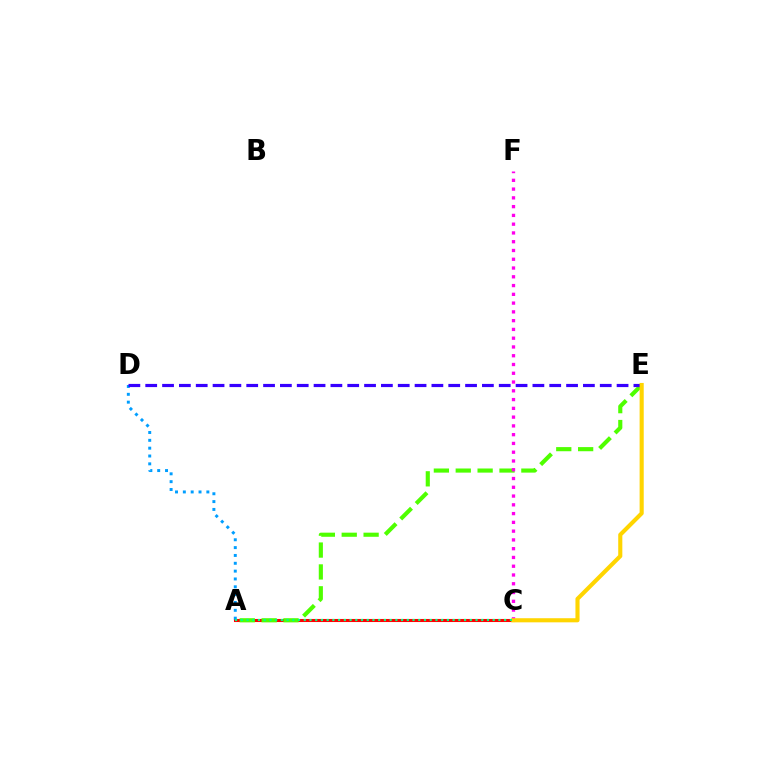{('A', 'C'): [{'color': '#ff0000', 'line_style': 'solid', 'thickness': 2.21}, {'color': '#00ff86', 'line_style': 'dotted', 'thickness': 1.56}], ('A', 'D'): [{'color': '#009eff', 'line_style': 'dotted', 'thickness': 2.13}], ('A', 'E'): [{'color': '#4fff00', 'line_style': 'dashed', 'thickness': 2.97}], ('D', 'E'): [{'color': '#3700ff', 'line_style': 'dashed', 'thickness': 2.29}], ('C', 'F'): [{'color': '#ff00ed', 'line_style': 'dotted', 'thickness': 2.38}], ('C', 'E'): [{'color': '#ffd500', 'line_style': 'solid', 'thickness': 2.96}]}